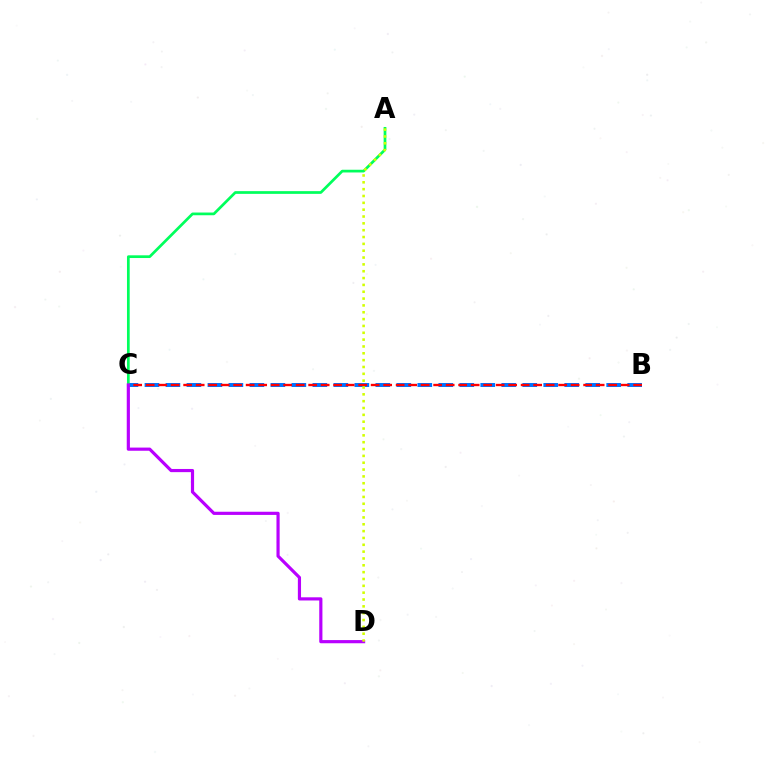{('B', 'C'): [{'color': '#0074ff', 'line_style': 'dashed', 'thickness': 2.85}, {'color': '#ff0000', 'line_style': 'dashed', 'thickness': 1.7}], ('A', 'C'): [{'color': '#00ff5c', 'line_style': 'solid', 'thickness': 1.96}], ('C', 'D'): [{'color': '#b900ff', 'line_style': 'solid', 'thickness': 2.28}], ('A', 'D'): [{'color': '#d1ff00', 'line_style': 'dotted', 'thickness': 1.86}]}